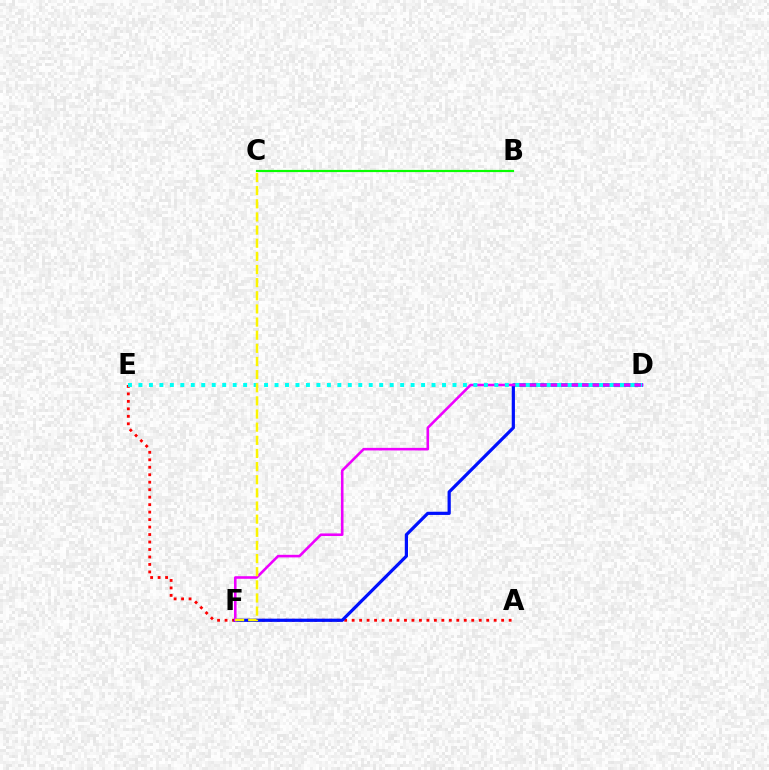{('B', 'C'): [{'color': '#08ff00', 'line_style': 'solid', 'thickness': 1.57}], ('A', 'E'): [{'color': '#ff0000', 'line_style': 'dotted', 'thickness': 2.03}], ('D', 'F'): [{'color': '#0010ff', 'line_style': 'solid', 'thickness': 2.31}, {'color': '#ee00ff', 'line_style': 'solid', 'thickness': 1.86}], ('D', 'E'): [{'color': '#00fff6', 'line_style': 'dotted', 'thickness': 2.84}], ('C', 'F'): [{'color': '#fcf500', 'line_style': 'dashed', 'thickness': 1.79}]}